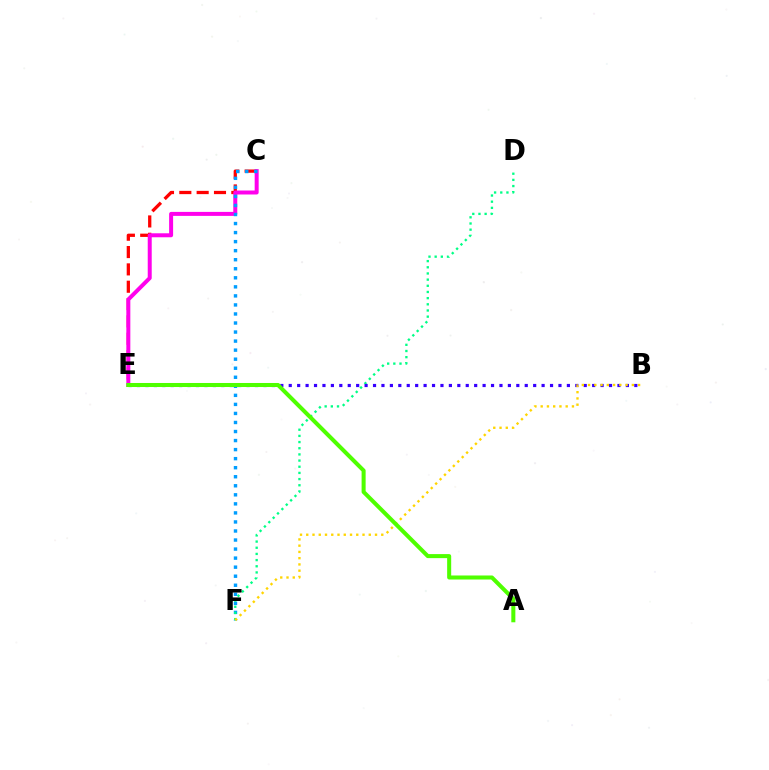{('C', 'E'): [{'color': '#ff0000', 'line_style': 'dashed', 'thickness': 2.36}, {'color': '#ff00ed', 'line_style': 'solid', 'thickness': 2.87}], ('C', 'F'): [{'color': '#009eff', 'line_style': 'dotted', 'thickness': 2.46}], ('D', 'F'): [{'color': '#00ff86', 'line_style': 'dotted', 'thickness': 1.68}], ('B', 'E'): [{'color': '#3700ff', 'line_style': 'dotted', 'thickness': 2.29}], ('B', 'F'): [{'color': '#ffd500', 'line_style': 'dotted', 'thickness': 1.7}], ('A', 'E'): [{'color': '#4fff00', 'line_style': 'solid', 'thickness': 2.9}]}